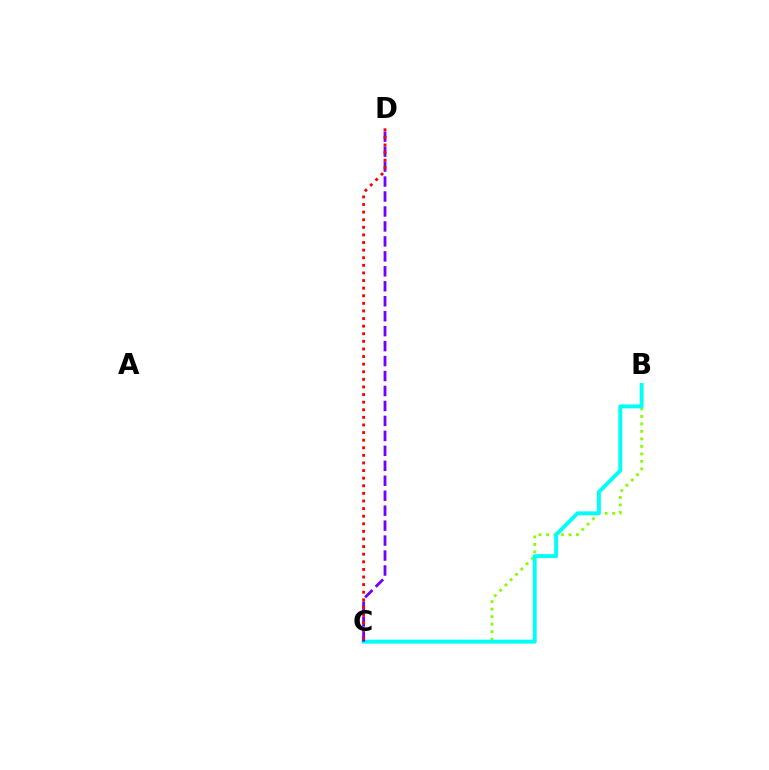{('B', 'C'): [{'color': '#84ff00', 'line_style': 'dotted', 'thickness': 2.04}, {'color': '#00fff6', 'line_style': 'solid', 'thickness': 2.83}], ('C', 'D'): [{'color': '#7200ff', 'line_style': 'dashed', 'thickness': 2.03}, {'color': '#ff0000', 'line_style': 'dotted', 'thickness': 2.07}]}